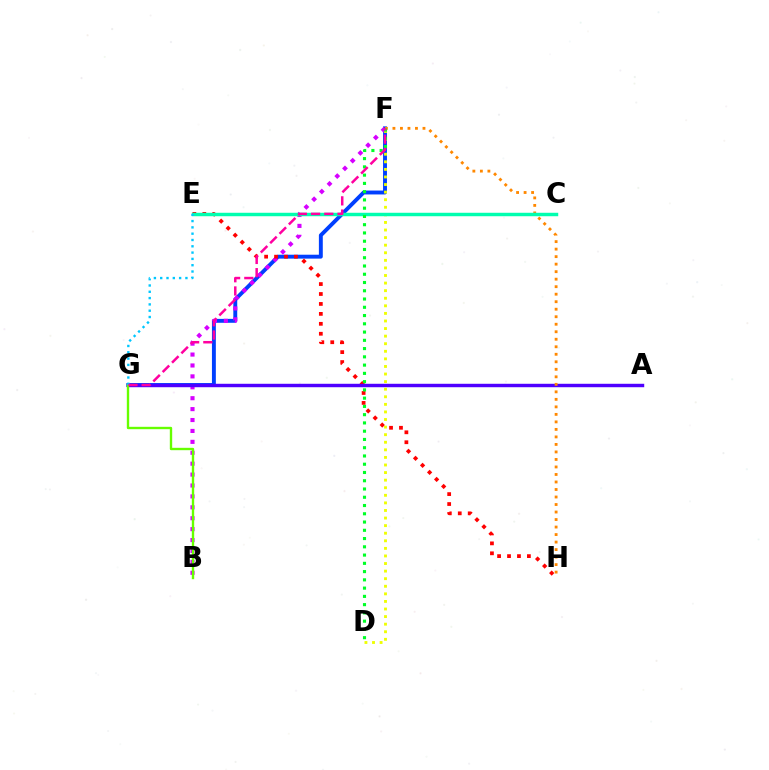{('F', 'G'): [{'color': '#003fff', 'line_style': 'solid', 'thickness': 2.81}, {'color': '#ff00a0', 'line_style': 'dashed', 'thickness': 1.8}], ('B', 'F'): [{'color': '#d600ff', 'line_style': 'dotted', 'thickness': 2.96}], ('E', 'H'): [{'color': '#ff0000', 'line_style': 'dotted', 'thickness': 2.7}], ('A', 'G'): [{'color': '#4f00ff', 'line_style': 'solid', 'thickness': 2.47}], ('D', 'F'): [{'color': '#eeff00', 'line_style': 'dotted', 'thickness': 2.06}, {'color': '#00ff27', 'line_style': 'dotted', 'thickness': 2.24}], ('F', 'H'): [{'color': '#ff8800', 'line_style': 'dotted', 'thickness': 2.04}], ('C', 'E'): [{'color': '#00ffaf', 'line_style': 'solid', 'thickness': 2.48}], ('B', 'G'): [{'color': '#66ff00', 'line_style': 'solid', 'thickness': 1.71}], ('E', 'G'): [{'color': '#00c7ff', 'line_style': 'dotted', 'thickness': 1.71}]}